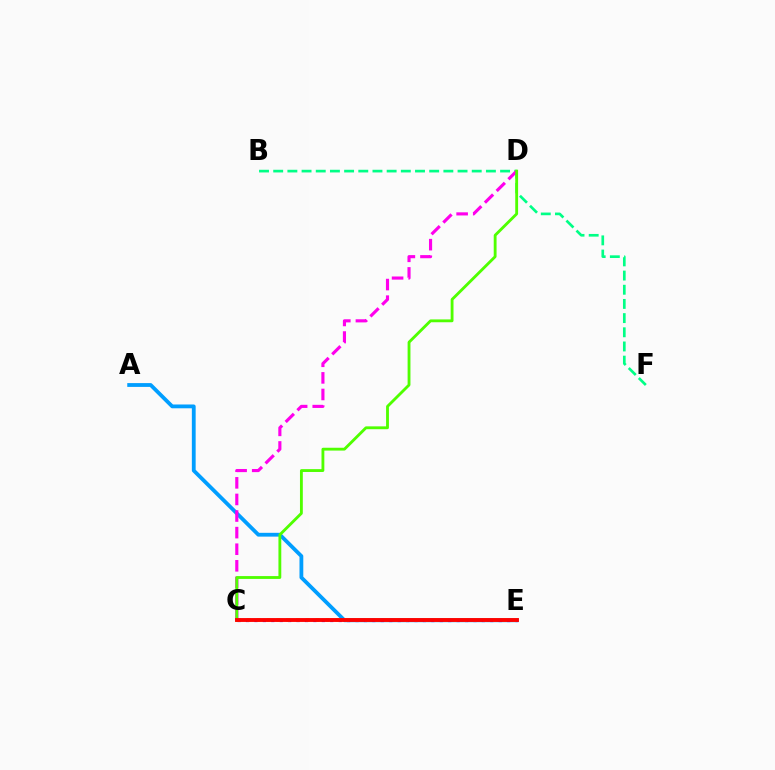{('A', 'E'): [{'color': '#009eff', 'line_style': 'solid', 'thickness': 2.74}], ('B', 'F'): [{'color': '#00ff86', 'line_style': 'dashed', 'thickness': 1.93}], ('C', 'E'): [{'color': '#3700ff', 'line_style': 'dotted', 'thickness': 2.29}, {'color': '#ffd500', 'line_style': 'dotted', 'thickness': 2.68}, {'color': '#ff0000', 'line_style': 'solid', 'thickness': 2.79}], ('C', 'D'): [{'color': '#ff00ed', 'line_style': 'dashed', 'thickness': 2.25}, {'color': '#4fff00', 'line_style': 'solid', 'thickness': 2.04}]}